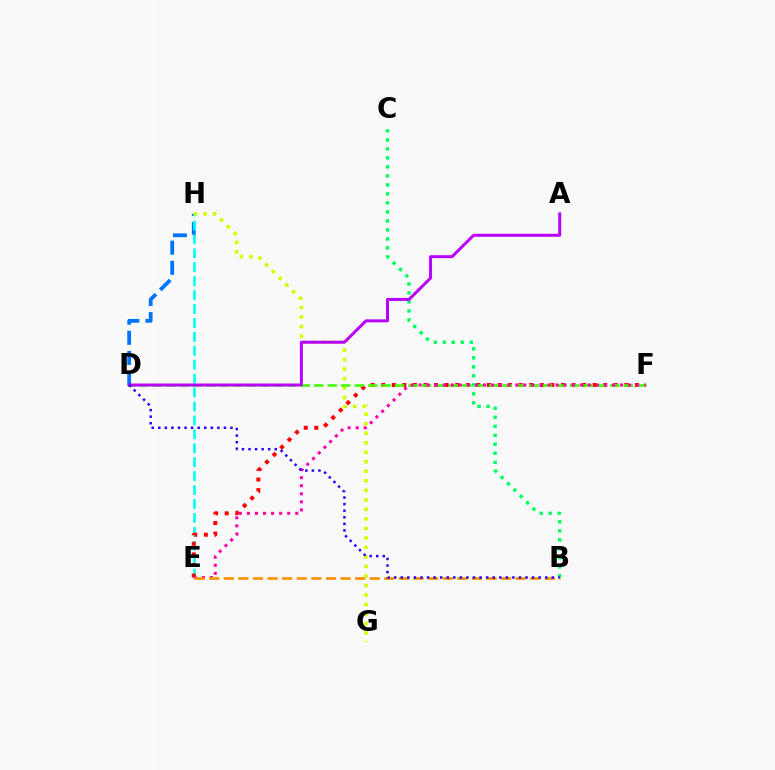{('D', 'H'): [{'color': '#0074ff', 'line_style': 'dashed', 'thickness': 2.73}], ('E', 'H'): [{'color': '#00fff6', 'line_style': 'dashed', 'thickness': 1.89}], ('E', 'F'): [{'color': '#ff0000', 'line_style': 'dotted', 'thickness': 2.87}, {'color': '#ff00ac', 'line_style': 'dotted', 'thickness': 2.19}], ('G', 'H'): [{'color': '#d1ff00', 'line_style': 'dotted', 'thickness': 2.59}], ('D', 'F'): [{'color': '#3dff00', 'line_style': 'dashed', 'thickness': 1.83}], ('B', 'C'): [{'color': '#00ff5c', 'line_style': 'dotted', 'thickness': 2.44}], ('A', 'D'): [{'color': '#b900ff', 'line_style': 'solid', 'thickness': 2.15}], ('B', 'E'): [{'color': '#ff9400', 'line_style': 'dashed', 'thickness': 1.98}], ('B', 'D'): [{'color': '#2500ff', 'line_style': 'dotted', 'thickness': 1.78}]}